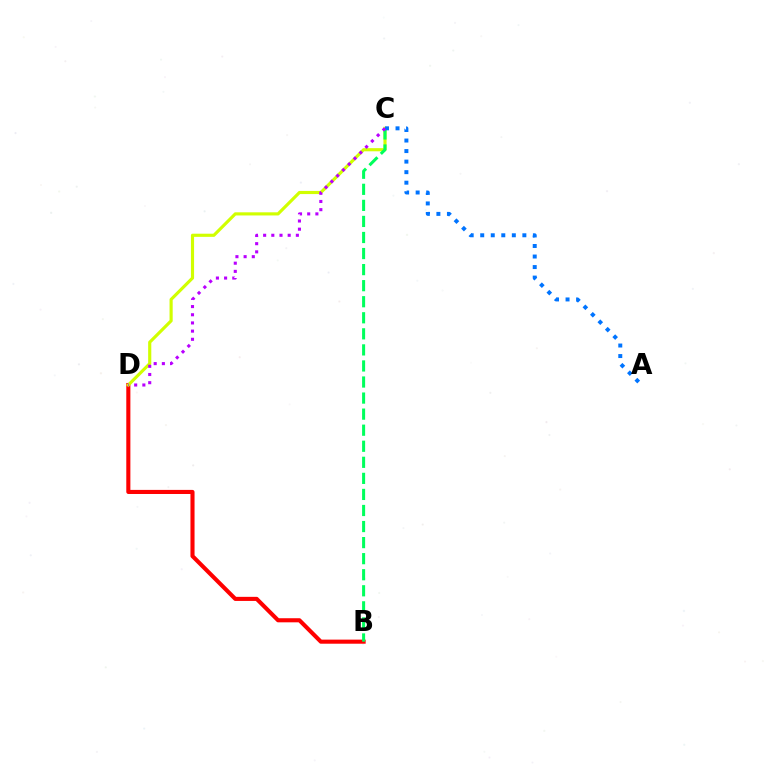{('B', 'D'): [{'color': '#ff0000', 'line_style': 'solid', 'thickness': 2.95}], ('C', 'D'): [{'color': '#d1ff00', 'line_style': 'solid', 'thickness': 2.27}, {'color': '#b900ff', 'line_style': 'dotted', 'thickness': 2.22}], ('B', 'C'): [{'color': '#00ff5c', 'line_style': 'dashed', 'thickness': 2.18}], ('A', 'C'): [{'color': '#0074ff', 'line_style': 'dotted', 'thickness': 2.86}]}